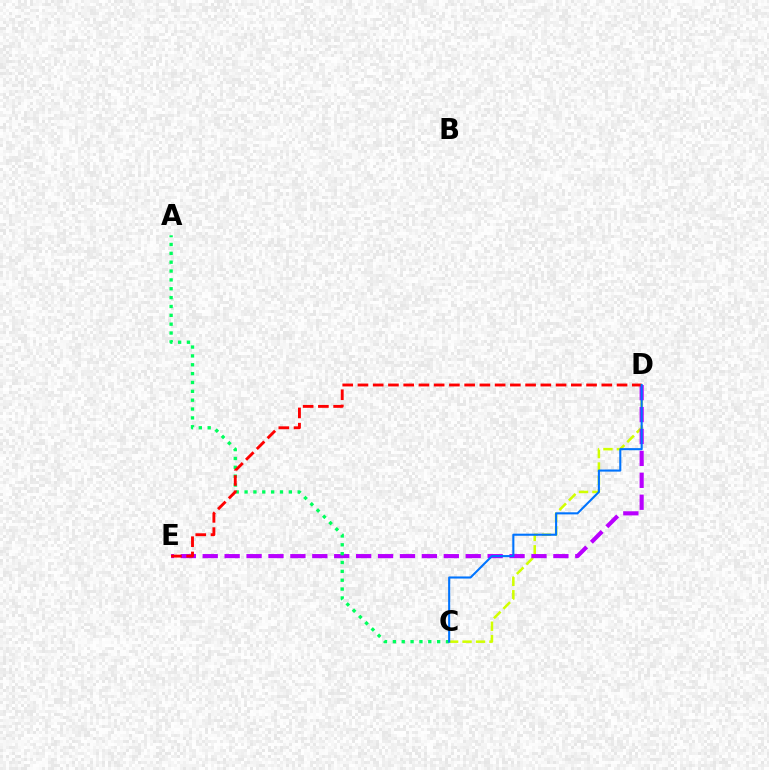{('C', 'D'): [{'color': '#d1ff00', 'line_style': 'dashed', 'thickness': 1.83}, {'color': '#0074ff', 'line_style': 'solid', 'thickness': 1.51}], ('D', 'E'): [{'color': '#b900ff', 'line_style': 'dashed', 'thickness': 2.98}, {'color': '#ff0000', 'line_style': 'dashed', 'thickness': 2.07}], ('A', 'C'): [{'color': '#00ff5c', 'line_style': 'dotted', 'thickness': 2.41}]}